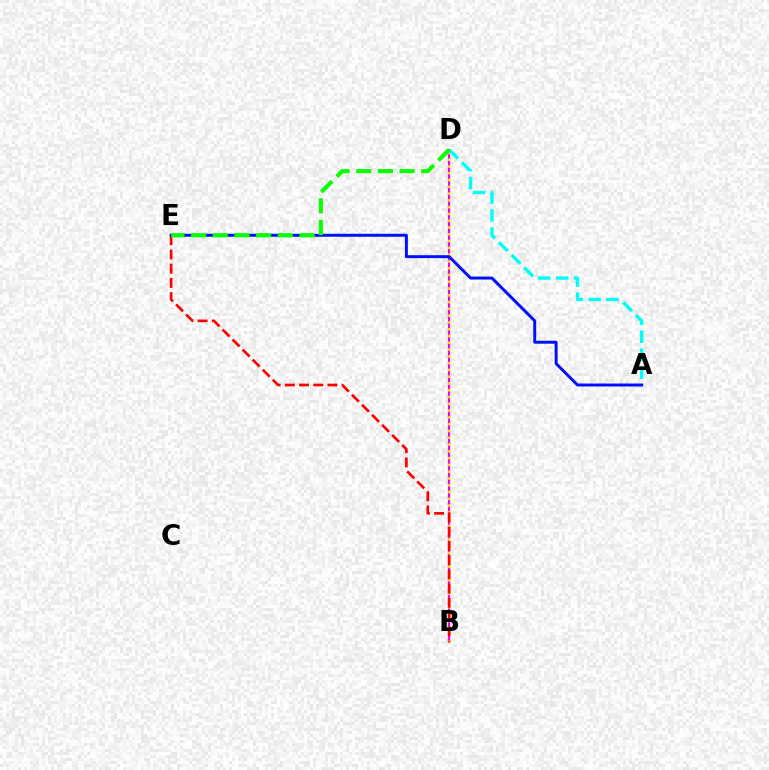{('B', 'D'): [{'color': '#ee00ff', 'line_style': 'solid', 'thickness': 1.59}, {'color': '#fcf500', 'line_style': 'dotted', 'thickness': 1.84}], ('B', 'E'): [{'color': '#ff0000', 'line_style': 'dashed', 'thickness': 1.93}], ('A', 'D'): [{'color': '#00fff6', 'line_style': 'dashed', 'thickness': 2.44}], ('A', 'E'): [{'color': '#0010ff', 'line_style': 'solid', 'thickness': 2.13}], ('D', 'E'): [{'color': '#08ff00', 'line_style': 'dashed', 'thickness': 2.95}]}